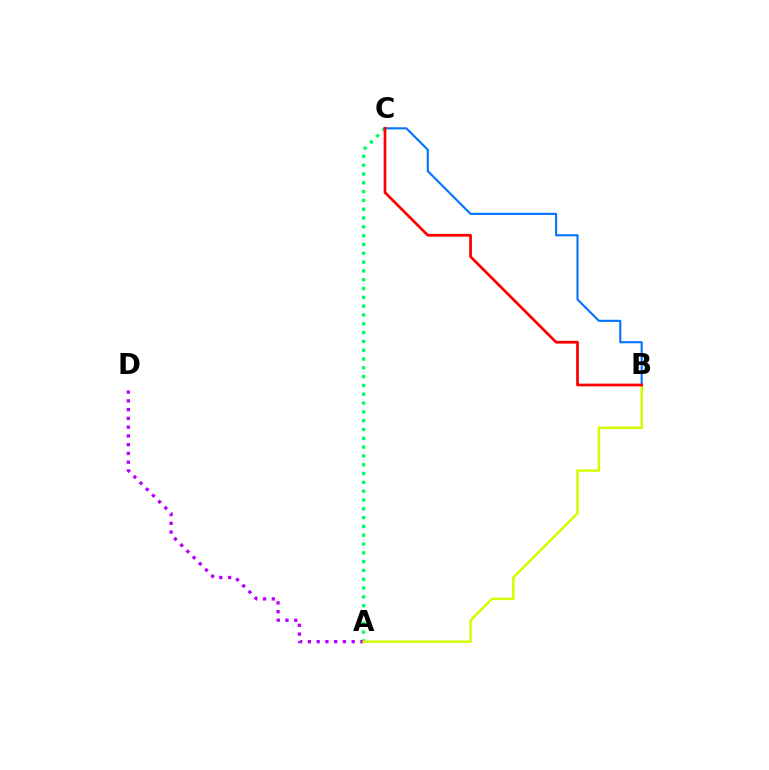{('A', 'C'): [{'color': '#00ff5c', 'line_style': 'dotted', 'thickness': 2.39}], ('A', 'D'): [{'color': '#b900ff', 'line_style': 'dotted', 'thickness': 2.38}], ('A', 'B'): [{'color': '#d1ff00', 'line_style': 'solid', 'thickness': 1.78}], ('B', 'C'): [{'color': '#0074ff', 'line_style': 'solid', 'thickness': 1.52}, {'color': '#ff0000', 'line_style': 'solid', 'thickness': 1.96}]}